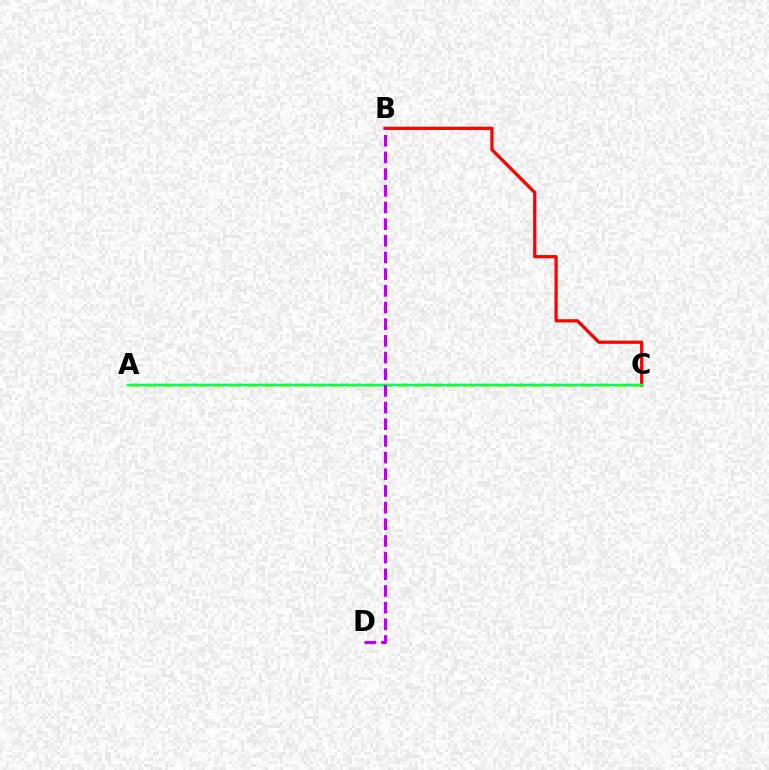{('A', 'C'): [{'color': '#d1ff00', 'line_style': 'dashed', 'thickness': 2.28}, {'color': '#0074ff', 'line_style': 'dashed', 'thickness': 1.59}, {'color': '#00ff5c', 'line_style': 'solid', 'thickness': 1.75}], ('B', 'C'): [{'color': '#ff0000', 'line_style': 'solid', 'thickness': 2.32}], ('B', 'D'): [{'color': '#b900ff', 'line_style': 'dashed', 'thickness': 2.27}]}